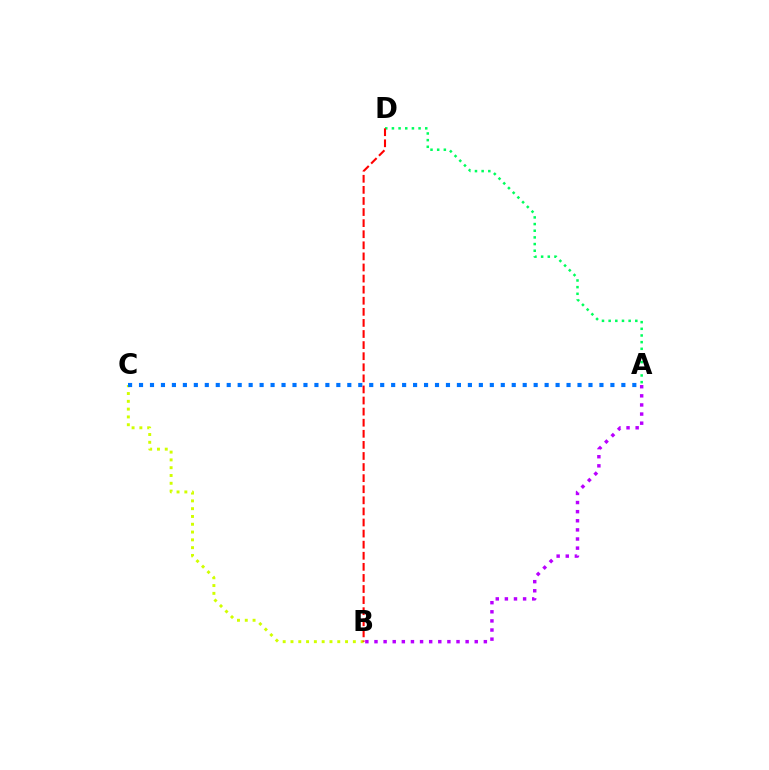{('B', 'C'): [{'color': '#d1ff00', 'line_style': 'dotted', 'thickness': 2.12}], ('A', 'D'): [{'color': '#00ff5c', 'line_style': 'dotted', 'thickness': 1.81}], ('A', 'B'): [{'color': '#b900ff', 'line_style': 'dotted', 'thickness': 2.48}], ('A', 'C'): [{'color': '#0074ff', 'line_style': 'dotted', 'thickness': 2.98}], ('B', 'D'): [{'color': '#ff0000', 'line_style': 'dashed', 'thickness': 1.51}]}